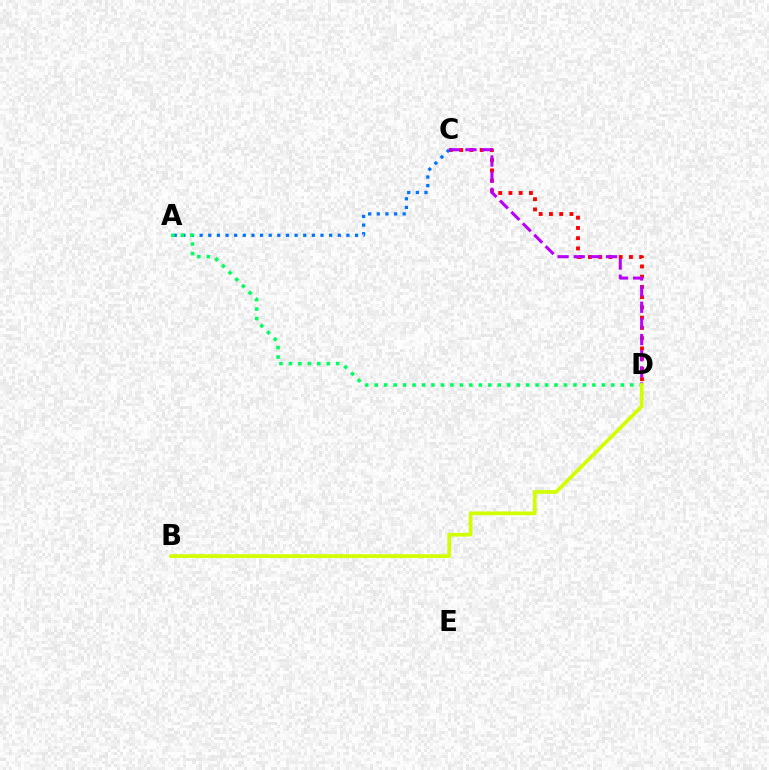{('C', 'D'): [{'color': '#ff0000', 'line_style': 'dotted', 'thickness': 2.78}, {'color': '#b900ff', 'line_style': 'dashed', 'thickness': 2.19}], ('A', 'C'): [{'color': '#0074ff', 'line_style': 'dotted', 'thickness': 2.35}], ('A', 'D'): [{'color': '#00ff5c', 'line_style': 'dotted', 'thickness': 2.57}], ('B', 'D'): [{'color': '#d1ff00', 'line_style': 'solid', 'thickness': 2.67}]}